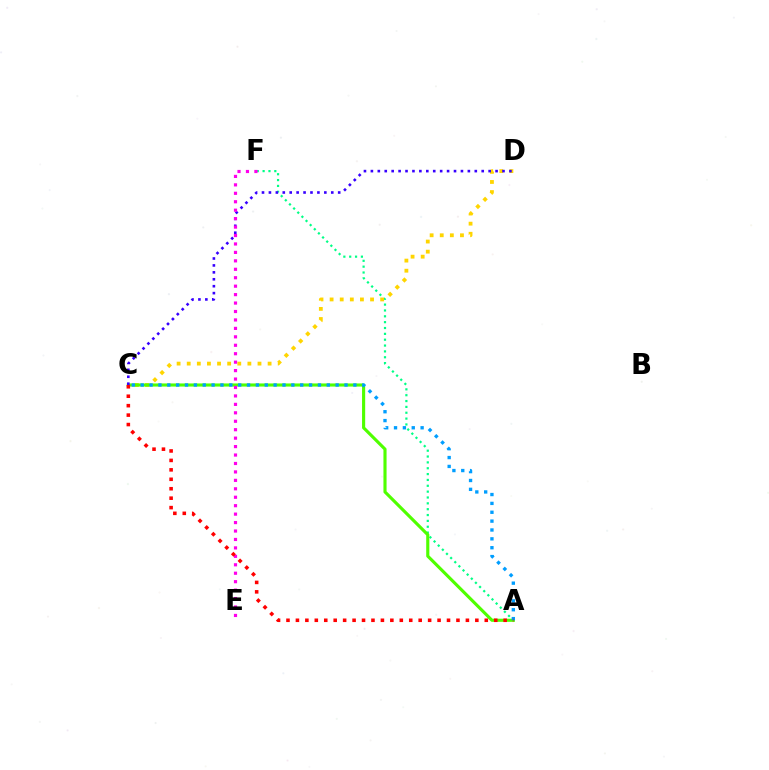{('A', 'F'): [{'color': '#00ff86', 'line_style': 'dotted', 'thickness': 1.59}], ('C', 'D'): [{'color': '#ffd500', 'line_style': 'dotted', 'thickness': 2.75}, {'color': '#3700ff', 'line_style': 'dotted', 'thickness': 1.88}], ('A', 'C'): [{'color': '#4fff00', 'line_style': 'solid', 'thickness': 2.25}, {'color': '#009eff', 'line_style': 'dotted', 'thickness': 2.41}, {'color': '#ff0000', 'line_style': 'dotted', 'thickness': 2.57}], ('E', 'F'): [{'color': '#ff00ed', 'line_style': 'dotted', 'thickness': 2.29}]}